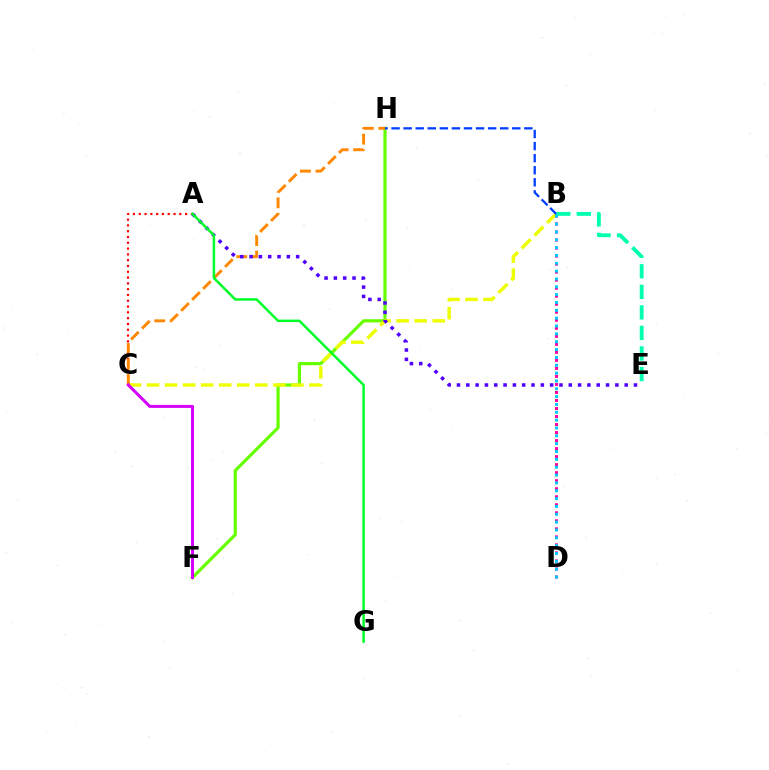{('F', 'H'): [{'color': '#66ff00', 'line_style': 'solid', 'thickness': 2.3}], ('B', 'C'): [{'color': '#eeff00', 'line_style': 'dashed', 'thickness': 2.45}], ('A', 'C'): [{'color': '#ff0000', 'line_style': 'dotted', 'thickness': 1.57}], ('C', 'H'): [{'color': '#ff8800', 'line_style': 'dashed', 'thickness': 2.11}], ('B', 'D'): [{'color': '#ff00a0', 'line_style': 'dotted', 'thickness': 2.18}, {'color': '#00c7ff', 'line_style': 'dotted', 'thickness': 2.13}], ('B', 'E'): [{'color': '#00ffaf', 'line_style': 'dashed', 'thickness': 2.79}], ('C', 'F'): [{'color': '#d600ff', 'line_style': 'solid', 'thickness': 2.17}], ('B', 'H'): [{'color': '#003fff', 'line_style': 'dashed', 'thickness': 1.64}], ('A', 'E'): [{'color': '#4f00ff', 'line_style': 'dotted', 'thickness': 2.53}], ('A', 'G'): [{'color': '#00ff27', 'line_style': 'solid', 'thickness': 1.78}]}